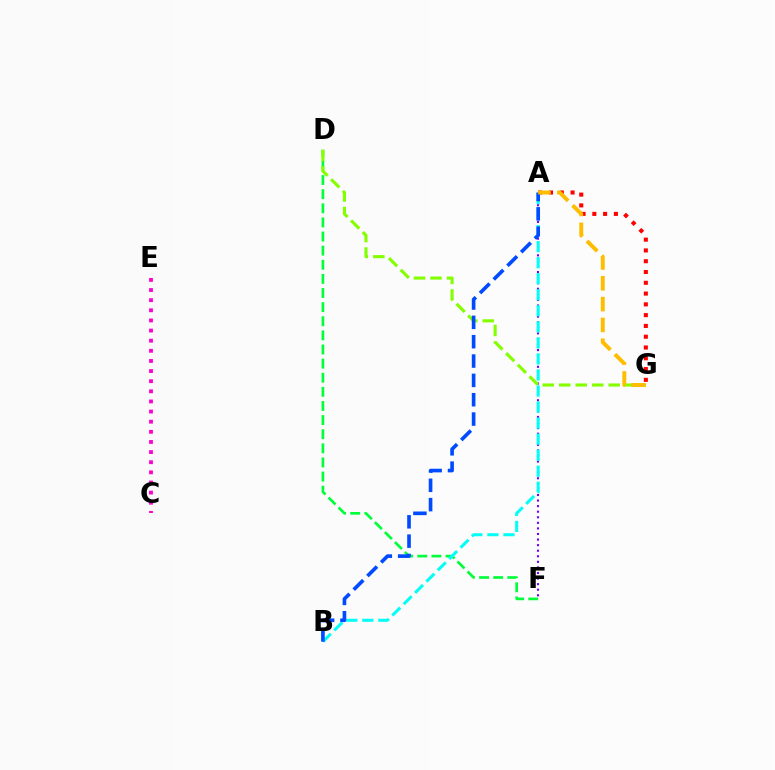{('A', 'F'): [{'color': '#7200ff', 'line_style': 'dotted', 'thickness': 1.51}], ('D', 'F'): [{'color': '#00ff39', 'line_style': 'dashed', 'thickness': 1.92}], ('A', 'B'): [{'color': '#00fff6', 'line_style': 'dashed', 'thickness': 2.18}, {'color': '#004bff', 'line_style': 'dashed', 'thickness': 2.63}], ('D', 'G'): [{'color': '#84ff00', 'line_style': 'dashed', 'thickness': 2.24}], ('A', 'G'): [{'color': '#ff0000', 'line_style': 'dotted', 'thickness': 2.93}, {'color': '#ffbd00', 'line_style': 'dashed', 'thickness': 2.83}], ('C', 'E'): [{'color': '#ff00cf', 'line_style': 'dotted', 'thickness': 2.75}]}